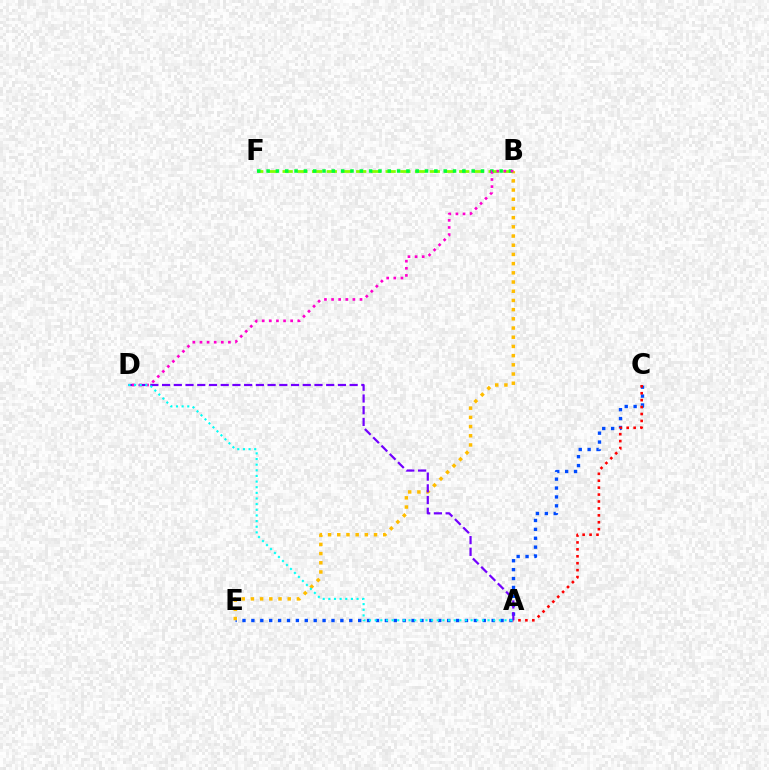{('C', 'E'): [{'color': '#004bff', 'line_style': 'dotted', 'thickness': 2.42}], ('A', 'C'): [{'color': '#ff0000', 'line_style': 'dotted', 'thickness': 1.88}], ('B', 'E'): [{'color': '#ffbd00', 'line_style': 'dotted', 'thickness': 2.5}], ('A', 'D'): [{'color': '#7200ff', 'line_style': 'dashed', 'thickness': 1.59}, {'color': '#00fff6', 'line_style': 'dotted', 'thickness': 1.53}], ('B', 'F'): [{'color': '#84ff00', 'line_style': 'dashed', 'thickness': 2.0}, {'color': '#00ff39', 'line_style': 'dotted', 'thickness': 2.53}], ('B', 'D'): [{'color': '#ff00cf', 'line_style': 'dotted', 'thickness': 1.93}]}